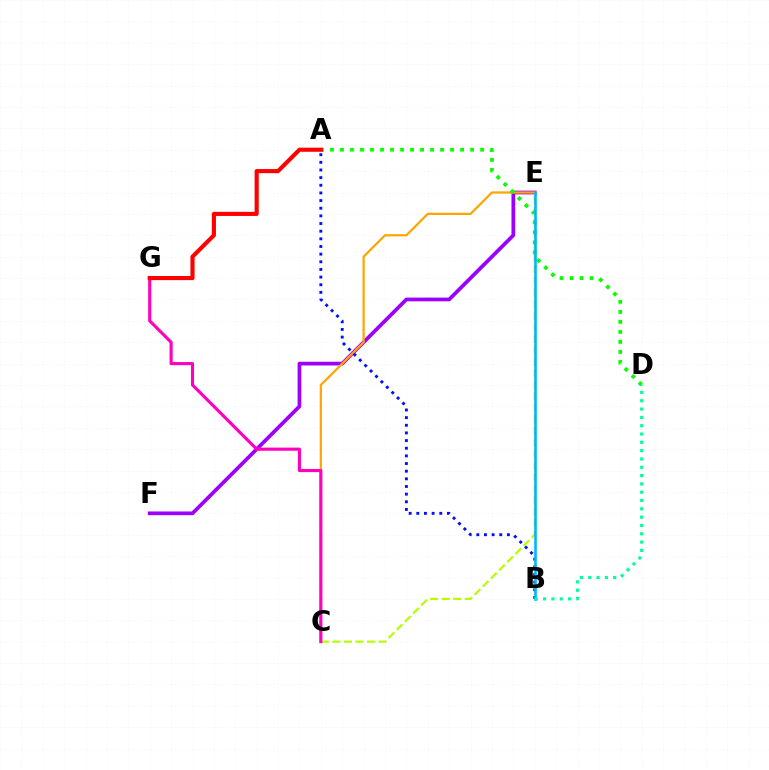{('C', 'E'): [{'color': '#b3ff00', 'line_style': 'dashed', 'thickness': 1.57}, {'color': '#ffa500', 'line_style': 'solid', 'thickness': 1.6}], ('E', 'F'): [{'color': '#9b00ff', 'line_style': 'solid', 'thickness': 2.68}], ('A', 'B'): [{'color': '#0010ff', 'line_style': 'dotted', 'thickness': 2.08}], ('A', 'D'): [{'color': '#08ff00', 'line_style': 'dotted', 'thickness': 2.72}], ('C', 'G'): [{'color': '#ff00bd', 'line_style': 'solid', 'thickness': 2.25}], ('B', 'E'): [{'color': '#00b5ff', 'line_style': 'solid', 'thickness': 1.88}], ('A', 'G'): [{'color': '#ff0000', 'line_style': 'solid', 'thickness': 2.96}], ('B', 'D'): [{'color': '#00ff9d', 'line_style': 'dotted', 'thickness': 2.26}]}